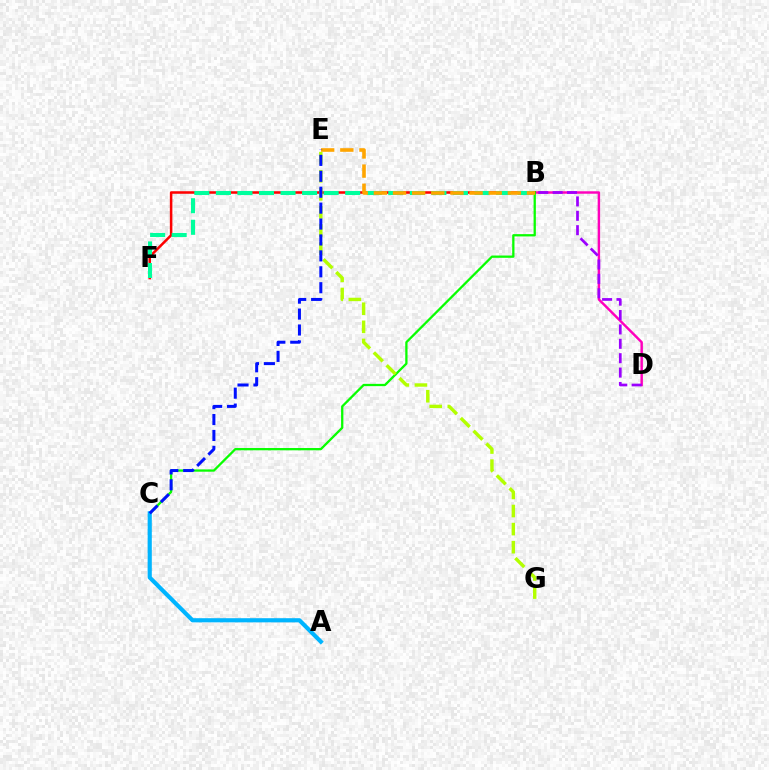{('B', 'D'): [{'color': '#ff00bd', 'line_style': 'solid', 'thickness': 1.76}, {'color': '#9b00ff', 'line_style': 'dashed', 'thickness': 1.95}], ('B', 'F'): [{'color': '#ff0000', 'line_style': 'solid', 'thickness': 1.82}, {'color': '#00ff9d', 'line_style': 'dashed', 'thickness': 2.93}], ('B', 'C'): [{'color': '#08ff00', 'line_style': 'solid', 'thickness': 1.65}], ('B', 'E'): [{'color': '#ffa500', 'line_style': 'dashed', 'thickness': 2.6}], ('A', 'C'): [{'color': '#00b5ff', 'line_style': 'solid', 'thickness': 2.99}], ('E', 'G'): [{'color': '#b3ff00', 'line_style': 'dashed', 'thickness': 2.46}], ('C', 'E'): [{'color': '#0010ff', 'line_style': 'dashed', 'thickness': 2.16}]}